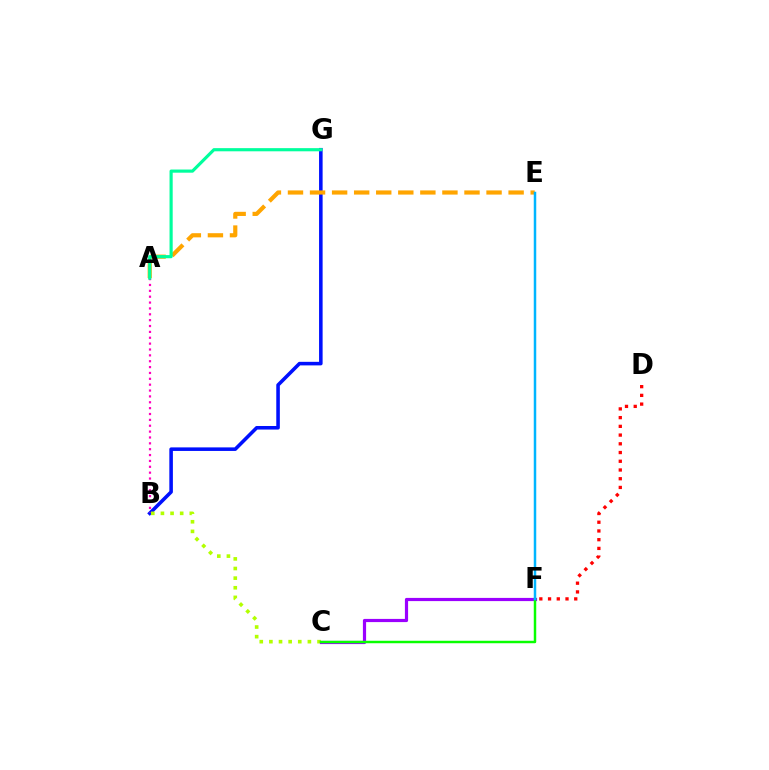{('B', 'G'): [{'color': '#0010ff', 'line_style': 'solid', 'thickness': 2.56}], ('B', 'C'): [{'color': '#b3ff00', 'line_style': 'dotted', 'thickness': 2.61}], ('A', 'B'): [{'color': '#ff00bd', 'line_style': 'dotted', 'thickness': 1.59}], ('C', 'F'): [{'color': '#9b00ff', 'line_style': 'solid', 'thickness': 2.29}, {'color': '#08ff00', 'line_style': 'solid', 'thickness': 1.78}], ('A', 'E'): [{'color': '#ffa500', 'line_style': 'dashed', 'thickness': 3.0}], ('E', 'F'): [{'color': '#00b5ff', 'line_style': 'solid', 'thickness': 1.79}], ('D', 'F'): [{'color': '#ff0000', 'line_style': 'dotted', 'thickness': 2.37}], ('A', 'G'): [{'color': '#00ff9d', 'line_style': 'solid', 'thickness': 2.27}]}